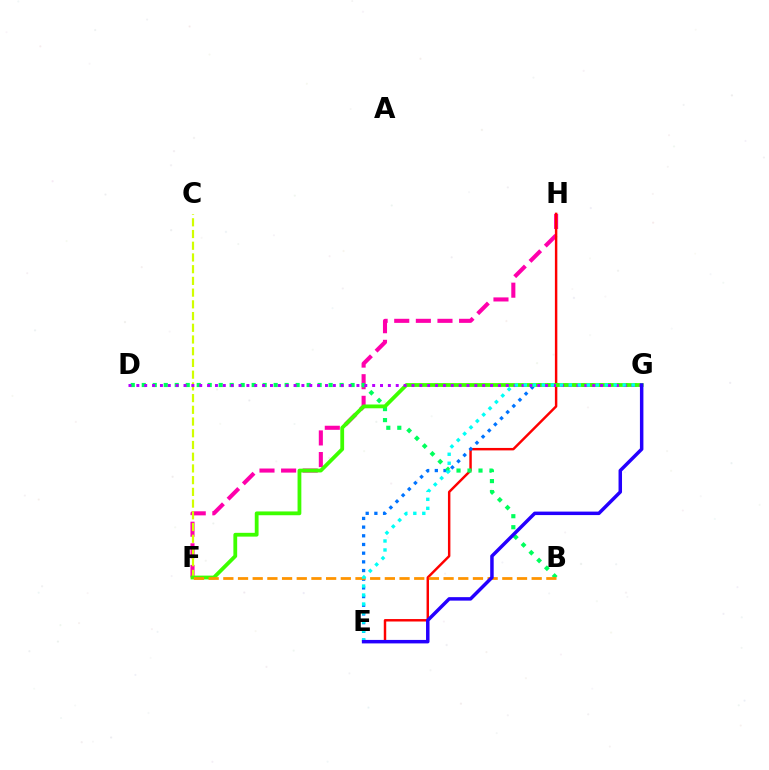{('F', 'H'): [{'color': '#ff00ac', 'line_style': 'dashed', 'thickness': 2.94}], ('C', 'F'): [{'color': '#d1ff00', 'line_style': 'dashed', 'thickness': 1.59}], ('E', 'H'): [{'color': '#ff0000', 'line_style': 'solid', 'thickness': 1.76}], ('E', 'G'): [{'color': '#0074ff', 'line_style': 'dotted', 'thickness': 2.36}, {'color': '#00fff6', 'line_style': 'dotted', 'thickness': 2.44}, {'color': '#2500ff', 'line_style': 'solid', 'thickness': 2.51}], ('B', 'D'): [{'color': '#00ff5c', 'line_style': 'dotted', 'thickness': 2.99}], ('F', 'G'): [{'color': '#3dff00', 'line_style': 'solid', 'thickness': 2.73}], ('D', 'G'): [{'color': '#b900ff', 'line_style': 'dotted', 'thickness': 2.14}], ('B', 'F'): [{'color': '#ff9400', 'line_style': 'dashed', 'thickness': 1.99}]}